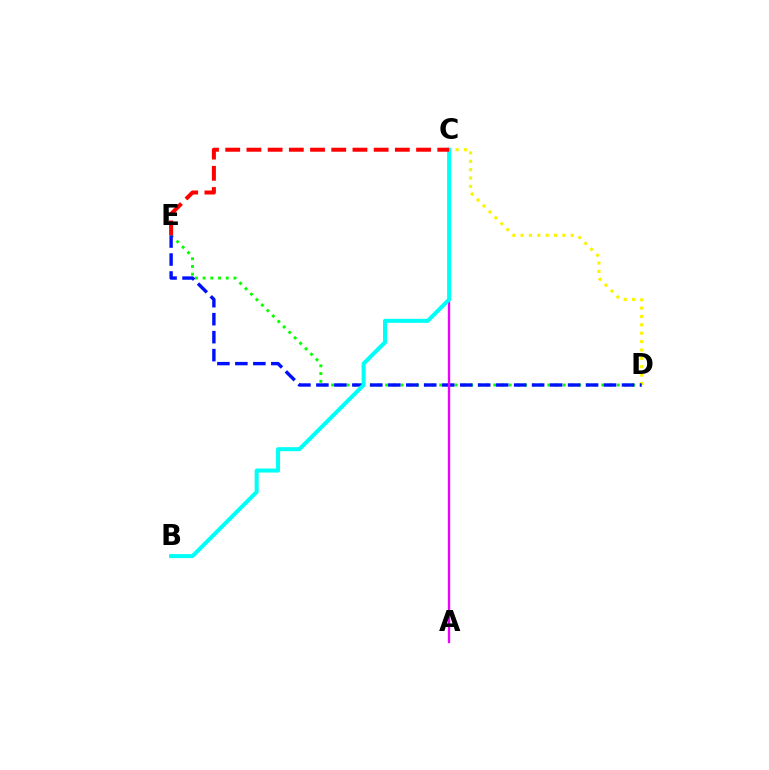{('C', 'D'): [{'color': '#fcf500', 'line_style': 'dotted', 'thickness': 2.27}], ('D', 'E'): [{'color': '#08ff00', 'line_style': 'dotted', 'thickness': 2.1}, {'color': '#0010ff', 'line_style': 'dashed', 'thickness': 2.44}], ('A', 'C'): [{'color': '#ee00ff', 'line_style': 'solid', 'thickness': 1.68}], ('B', 'C'): [{'color': '#00fff6', 'line_style': 'solid', 'thickness': 2.89}], ('C', 'E'): [{'color': '#ff0000', 'line_style': 'dashed', 'thickness': 2.88}]}